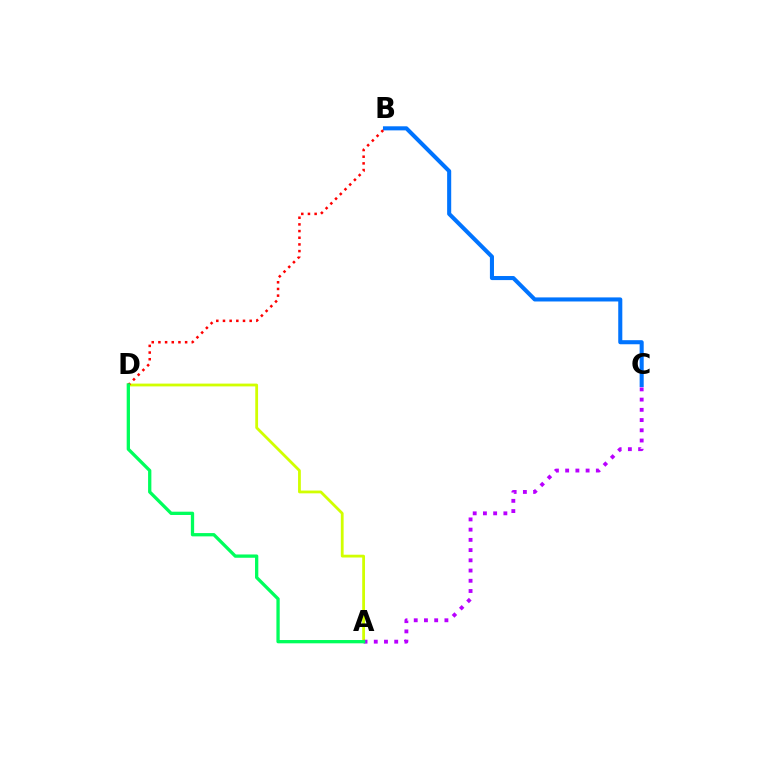{('A', 'D'): [{'color': '#d1ff00', 'line_style': 'solid', 'thickness': 2.01}, {'color': '#00ff5c', 'line_style': 'solid', 'thickness': 2.37}], ('B', 'C'): [{'color': '#0074ff', 'line_style': 'solid', 'thickness': 2.93}], ('A', 'C'): [{'color': '#b900ff', 'line_style': 'dotted', 'thickness': 2.78}], ('B', 'D'): [{'color': '#ff0000', 'line_style': 'dotted', 'thickness': 1.81}]}